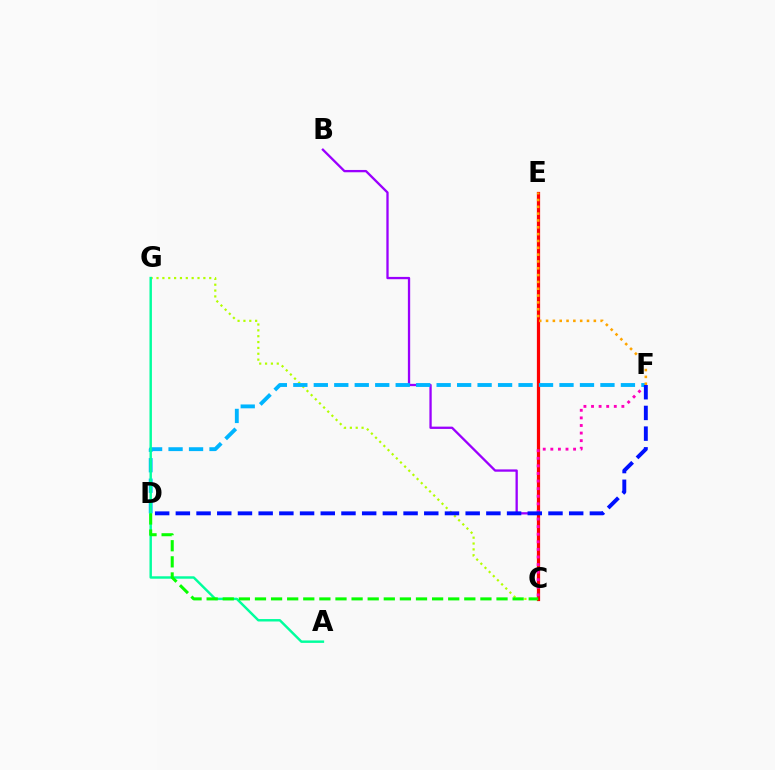{('C', 'G'): [{'color': '#b3ff00', 'line_style': 'dotted', 'thickness': 1.59}], ('B', 'C'): [{'color': '#9b00ff', 'line_style': 'solid', 'thickness': 1.66}], ('C', 'E'): [{'color': '#ff0000', 'line_style': 'solid', 'thickness': 2.32}], ('C', 'F'): [{'color': '#ff00bd', 'line_style': 'dotted', 'thickness': 2.06}], ('D', 'F'): [{'color': '#00b5ff', 'line_style': 'dashed', 'thickness': 2.78}, {'color': '#0010ff', 'line_style': 'dashed', 'thickness': 2.81}], ('A', 'G'): [{'color': '#00ff9d', 'line_style': 'solid', 'thickness': 1.76}], ('C', 'D'): [{'color': '#08ff00', 'line_style': 'dashed', 'thickness': 2.19}], ('E', 'F'): [{'color': '#ffa500', 'line_style': 'dotted', 'thickness': 1.85}]}